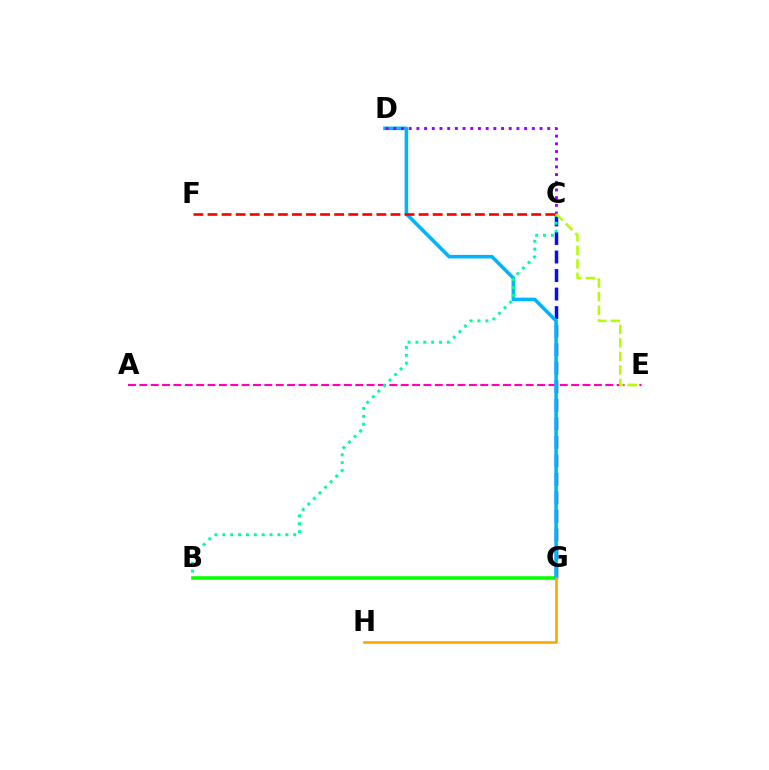{('C', 'G'): [{'color': '#0010ff', 'line_style': 'dashed', 'thickness': 2.52}], ('B', 'G'): [{'color': '#08ff00', 'line_style': 'solid', 'thickness': 2.59}], ('A', 'E'): [{'color': '#ff00bd', 'line_style': 'dashed', 'thickness': 1.54}], ('D', 'G'): [{'color': '#00b5ff', 'line_style': 'solid', 'thickness': 2.58}], ('G', 'H'): [{'color': '#ffa500', 'line_style': 'solid', 'thickness': 1.9}], ('B', 'C'): [{'color': '#00ff9d', 'line_style': 'dotted', 'thickness': 2.14}], ('C', 'D'): [{'color': '#9b00ff', 'line_style': 'dotted', 'thickness': 2.09}], ('C', 'F'): [{'color': '#ff0000', 'line_style': 'dashed', 'thickness': 1.91}], ('C', 'E'): [{'color': '#b3ff00', 'line_style': 'dashed', 'thickness': 1.84}]}